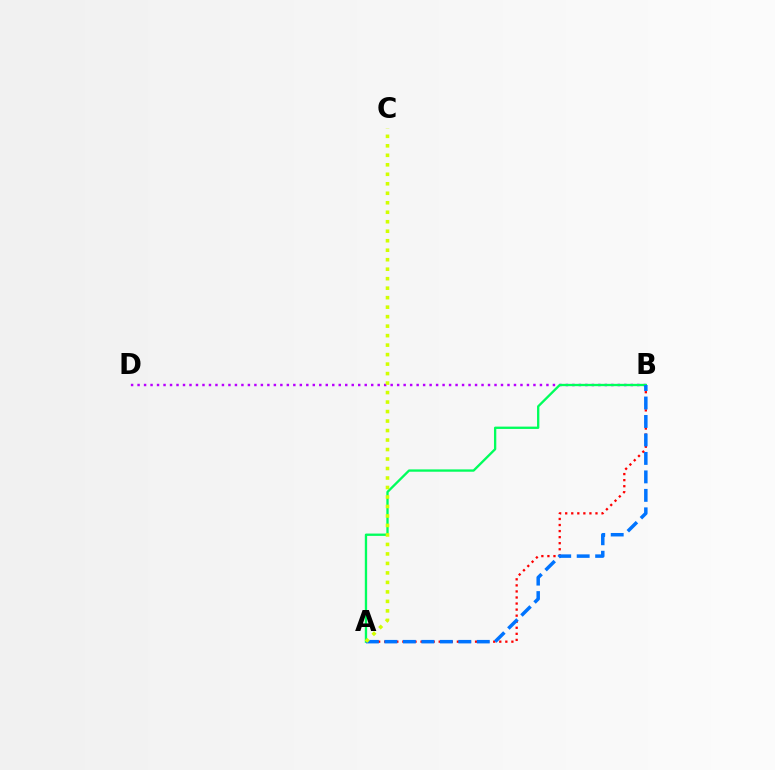{('B', 'D'): [{'color': '#b900ff', 'line_style': 'dotted', 'thickness': 1.76}], ('A', 'B'): [{'color': '#ff0000', 'line_style': 'dotted', 'thickness': 1.65}, {'color': '#00ff5c', 'line_style': 'solid', 'thickness': 1.67}, {'color': '#0074ff', 'line_style': 'dashed', 'thickness': 2.51}], ('A', 'C'): [{'color': '#d1ff00', 'line_style': 'dotted', 'thickness': 2.58}]}